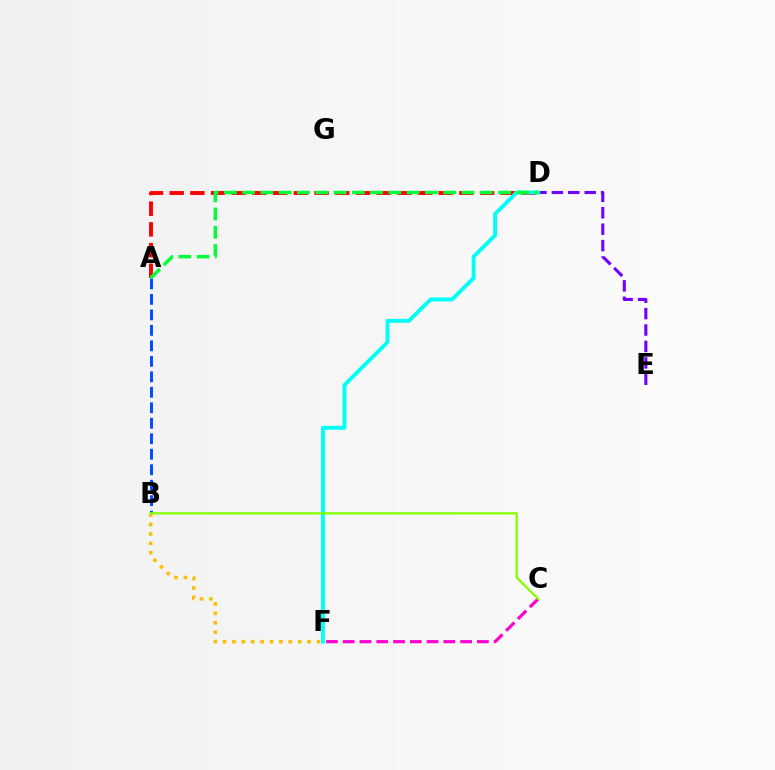{('B', 'F'): [{'color': '#ffbd00', 'line_style': 'dotted', 'thickness': 2.55}], ('C', 'F'): [{'color': '#ff00cf', 'line_style': 'dashed', 'thickness': 2.28}], ('A', 'B'): [{'color': '#004bff', 'line_style': 'dashed', 'thickness': 2.1}], ('A', 'D'): [{'color': '#ff0000', 'line_style': 'dashed', 'thickness': 2.81}, {'color': '#00ff39', 'line_style': 'dashed', 'thickness': 2.48}], ('D', 'E'): [{'color': '#7200ff', 'line_style': 'dashed', 'thickness': 2.23}], ('D', 'F'): [{'color': '#00fff6', 'line_style': 'solid', 'thickness': 2.81}], ('B', 'C'): [{'color': '#84ff00', 'line_style': 'solid', 'thickness': 1.65}]}